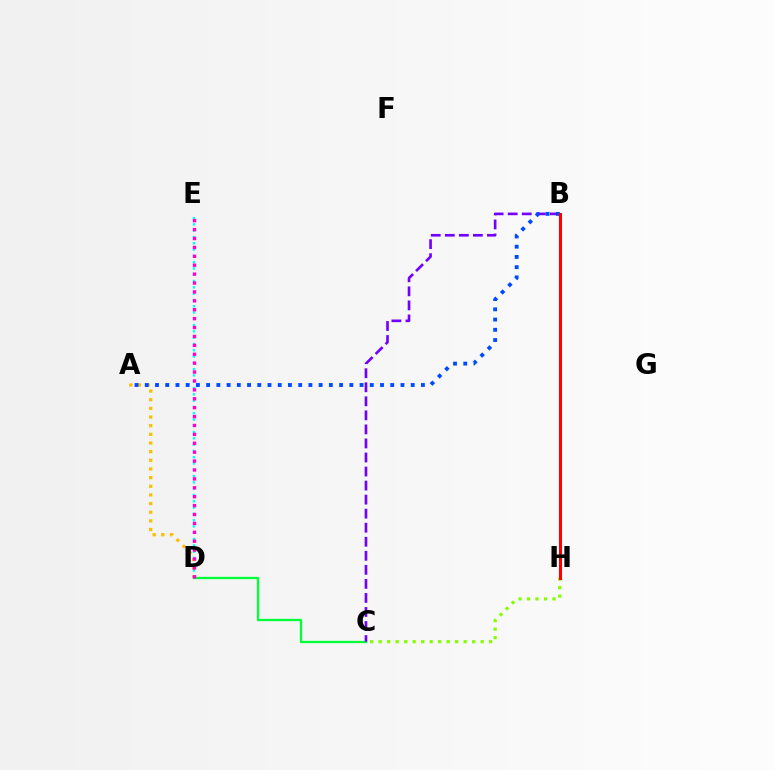{('C', 'D'): [{'color': '#00ff39', 'line_style': 'solid', 'thickness': 1.67}], ('A', 'D'): [{'color': '#ffbd00', 'line_style': 'dotted', 'thickness': 2.35}], ('B', 'C'): [{'color': '#7200ff', 'line_style': 'dashed', 'thickness': 1.91}], ('A', 'B'): [{'color': '#004bff', 'line_style': 'dotted', 'thickness': 2.78}], ('D', 'E'): [{'color': '#00fff6', 'line_style': 'dotted', 'thickness': 1.71}, {'color': '#ff00cf', 'line_style': 'dotted', 'thickness': 2.42}], ('C', 'H'): [{'color': '#84ff00', 'line_style': 'dotted', 'thickness': 2.31}], ('B', 'H'): [{'color': '#ff0000', 'line_style': 'solid', 'thickness': 2.21}]}